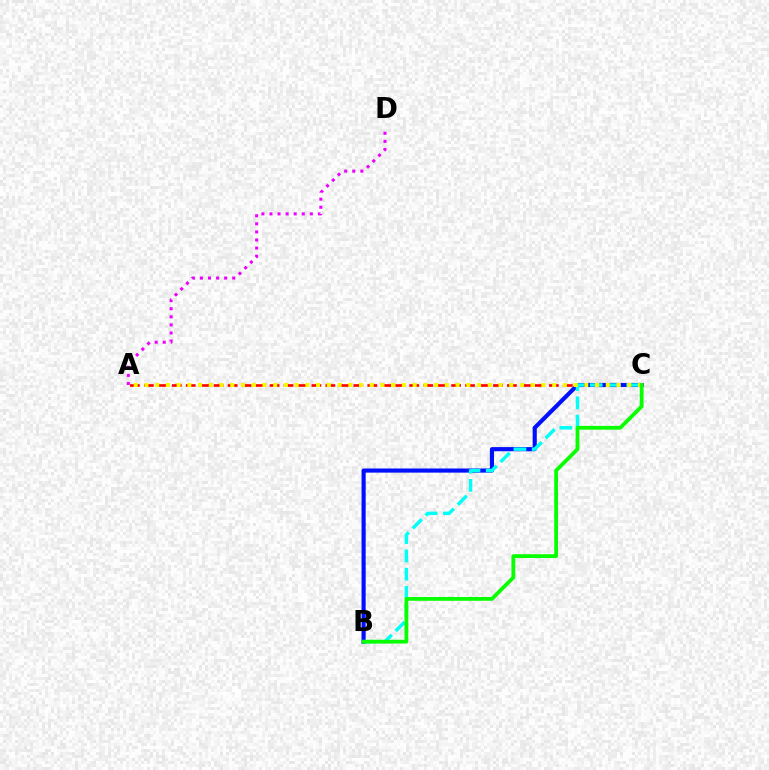{('A', 'C'): [{'color': '#ff0000', 'line_style': 'dashed', 'thickness': 1.9}, {'color': '#fcf500', 'line_style': 'dotted', 'thickness': 2.92}], ('B', 'C'): [{'color': '#0010ff', 'line_style': 'solid', 'thickness': 2.98}, {'color': '#00fff6', 'line_style': 'dashed', 'thickness': 2.48}, {'color': '#08ff00', 'line_style': 'solid', 'thickness': 2.73}], ('A', 'D'): [{'color': '#ee00ff', 'line_style': 'dotted', 'thickness': 2.19}]}